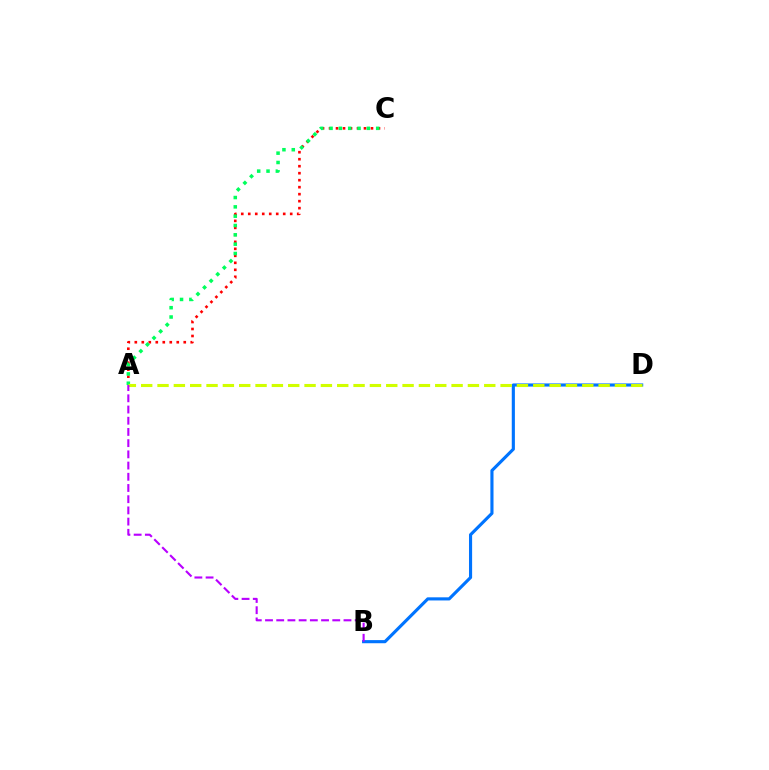{('A', 'C'): [{'color': '#ff0000', 'line_style': 'dotted', 'thickness': 1.9}, {'color': '#00ff5c', 'line_style': 'dotted', 'thickness': 2.53}], ('B', 'D'): [{'color': '#0074ff', 'line_style': 'solid', 'thickness': 2.25}], ('A', 'D'): [{'color': '#d1ff00', 'line_style': 'dashed', 'thickness': 2.22}], ('A', 'B'): [{'color': '#b900ff', 'line_style': 'dashed', 'thickness': 1.52}]}